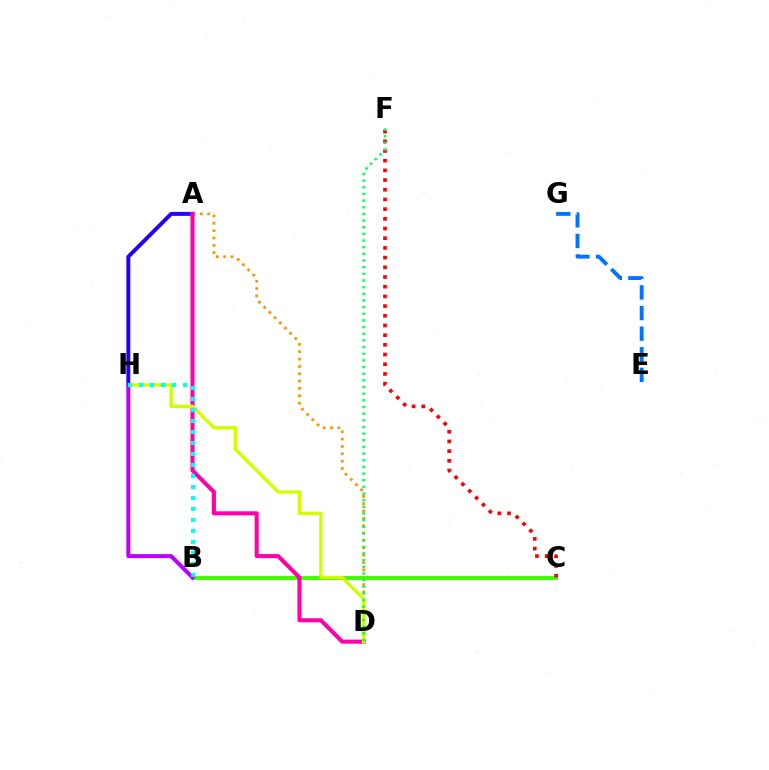{('A', 'H'): [{'color': '#2500ff', 'line_style': 'solid', 'thickness': 2.86}], ('A', 'D'): [{'color': '#ff9400', 'line_style': 'dotted', 'thickness': 2.0}, {'color': '#ff00ac', 'line_style': 'solid', 'thickness': 2.94}], ('B', 'C'): [{'color': '#3dff00', 'line_style': 'solid', 'thickness': 2.82}], ('D', 'H'): [{'color': '#d1ff00', 'line_style': 'solid', 'thickness': 2.44}], ('C', 'F'): [{'color': '#ff0000', 'line_style': 'dotted', 'thickness': 2.63}], ('E', 'G'): [{'color': '#0074ff', 'line_style': 'dashed', 'thickness': 2.8}], ('D', 'F'): [{'color': '#00ff5c', 'line_style': 'dotted', 'thickness': 1.81}], ('B', 'H'): [{'color': '#b900ff', 'line_style': 'solid', 'thickness': 2.89}, {'color': '#00fff6', 'line_style': 'dotted', 'thickness': 2.99}]}